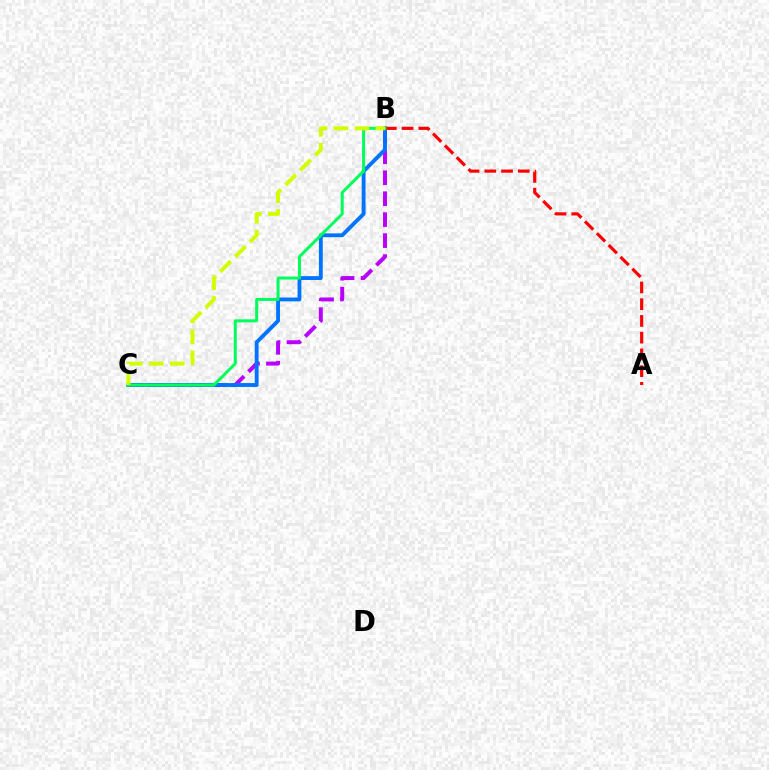{('B', 'C'): [{'color': '#b900ff', 'line_style': 'dashed', 'thickness': 2.85}, {'color': '#0074ff', 'line_style': 'solid', 'thickness': 2.78}, {'color': '#00ff5c', 'line_style': 'solid', 'thickness': 2.16}, {'color': '#d1ff00', 'line_style': 'dashed', 'thickness': 2.85}], ('A', 'B'): [{'color': '#ff0000', 'line_style': 'dashed', 'thickness': 2.27}]}